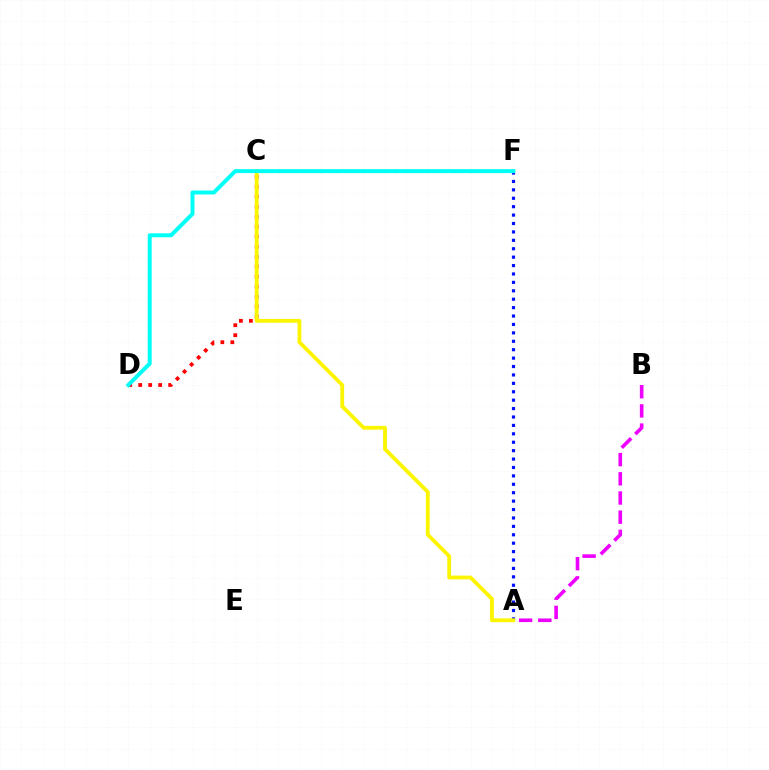{('C', 'F'): [{'color': '#08ff00', 'line_style': 'dotted', 'thickness': 2.25}], ('C', 'D'): [{'color': '#ff0000', 'line_style': 'dotted', 'thickness': 2.71}], ('A', 'F'): [{'color': '#0010ff', 'line_style': 'dotted', 'thickness': 2.29}], ('A', 'B'): [{'color': '#ee00ff', 'line_style': 'dashed', 'thickness': 2.61}], ('A', 'C'): [{'color': '#fcf500', 'line_style': 'solid', 'thickness': 2.75}], ('D', 'F'): [{'color': '#00fff6', 'line_style': 'solid', 'thickness': 2.85}]}